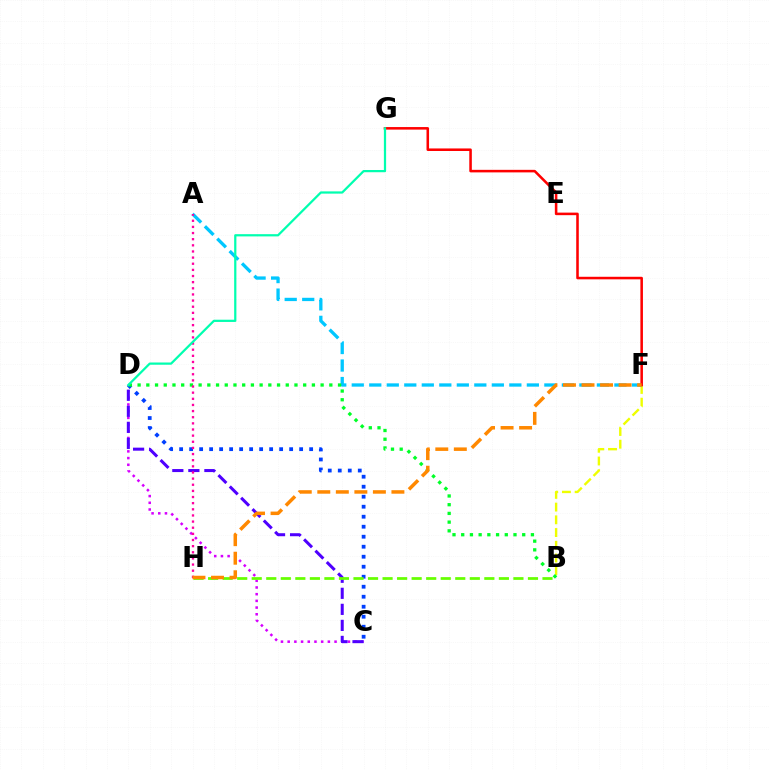{('C', 'D'): [{'color': '#d600ff', 'line_style': 'dotted', 'thickness': 1.82}, {'color': '#003fff', 'line_style': 'dotted', 'thickness': 2.72}, {'color': '#4f00ff', 'line_style': 'dashed', 'thickness': 2.18}], ('B', 'F'): [{'color': '#eeff00', 'line_style': 'dashed', 'thickness': 1.73}], ('B', 'H'): [{'color': '#66ff00', 'line_style': 'dashed', 'thickness': 1.98}], ('A', 'F'): [{'color': '#00c7ff', 'line_style': 'dashed', 'thickness': 2.38}], ('B', 'D'): [{'color': '#00ff27', 'line_style': 'dotted', 'thickness': 2.37}], ('F', 'G'): [{'color': '#ff0000', 'line_style': 'solid', 'thickness': 1.84}], ('A', 'H'): [{'color': '#ff00a0', 'line_style': 'dotted', 'thickness': 1.67}], ('D', 'G'): [{'color': '#00ffaf', 'line_style': 'solid', 'thickness': 1.61}], ('F', 'H'): [{'color': '#ff8800', 'line_style': 'dashed', 'thickness': 2.52}]}